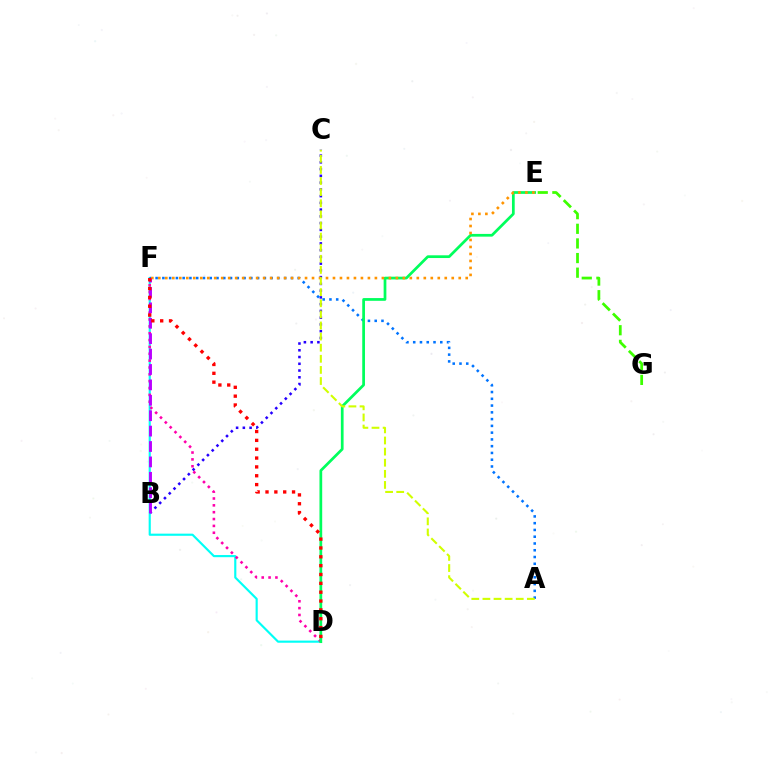{('B', 'C'): [{'color': '#2500ff', 'line_style': 'dotted', 'thickness': 1.83}], ('D', 'F'): [{'color': '#00fff6', 'line_style': 'solid', 'thickness': 1.55}, {'color': '#ff00ac', 'line_style': 'dotted', 'thickness': 1.86}, {'color': '#ff0000', 'line_style': 'dotted', 'thickness': 2.4}], ('A', 'F'): [{'color': '#0074ff', 'line_style': 'dotted', 'thickness': 1.84}], ('D', 'E'): [{'color': '#00ff5c', 'line_style': 'solid', 'thickness': 1.97}], ('E', 'G'): [{'color': '#3dff00', 'line_style': 'dashed', 'thickness': 1.99}], ('E', 'F'): [{'color': '#ff9400', 'line_style': 'dotted', 'thickness': 1.9}], ('B', 'F'): [{'color': '#b900ff', 'line_style': 'dashed', 'thickness': 2.09}], ('A', 'C'): [{'color': '#d1ff00', 'line_style': 'dashed', 'thickness': 1.51}]}